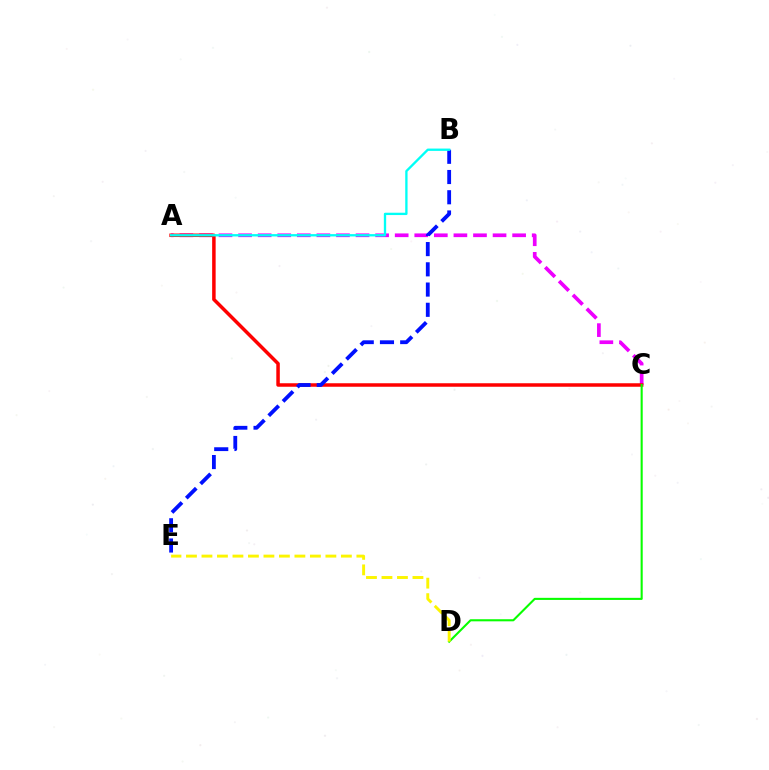{('A', 'C'): [{'color': '#ee00ff', 'line_style': 'dashed', 'thickness': 2.66}, {'color': '#ff0000', 'line_style': 'solid', 'thickness': 2.52}], ('C', 'D'): [{'color': '#08ff00', 'line_style': 'solid', 'thickness': 1.51}], ('B', 'E'): [{'color': '#0010ff', 'line_style': 'dashed', 'thickness': 2.75}], ('A', 'B'): [{'color': '#00fff6', 'line_style': 'solid', 'thickness': 1.68}], ('D', 'E'): [{'color': '#fcf500', 'line_style': 'dashed', 'thickness': 2.1}]}